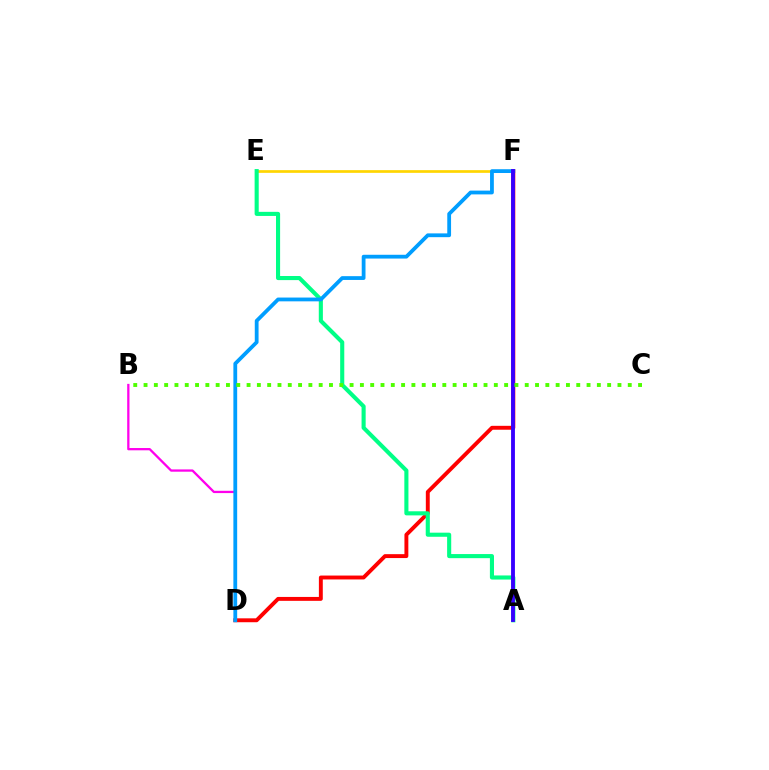{('D', 'F'): [{'color': '#ff0000', 'line_style': 'solid', 'thickness': 2.81}, {'color': '#009eff', 'line_style': 'solid', 'thickness': 2.73}], ('E', 'F'): [{'color': '#ffd500', 'line_style': 'solid', 'thickness': 1.94}], ('B', 'D'): [{'color': '#ff00ed', 'line_style': 'solid', 'thickness': 1.65}], ('A', 'E'): [{'color': '#00ff86', 'line_style': 'solid', 'thickness': 2.95}], ('A', 'F'): [{'color': '#3700ff', 'line_style': 'solid', 'thickness': 2.77}], ('B', 'C'): [{'color': '#4fff00', 'line_style': 'dotted', 'thickness': 2.8}]}